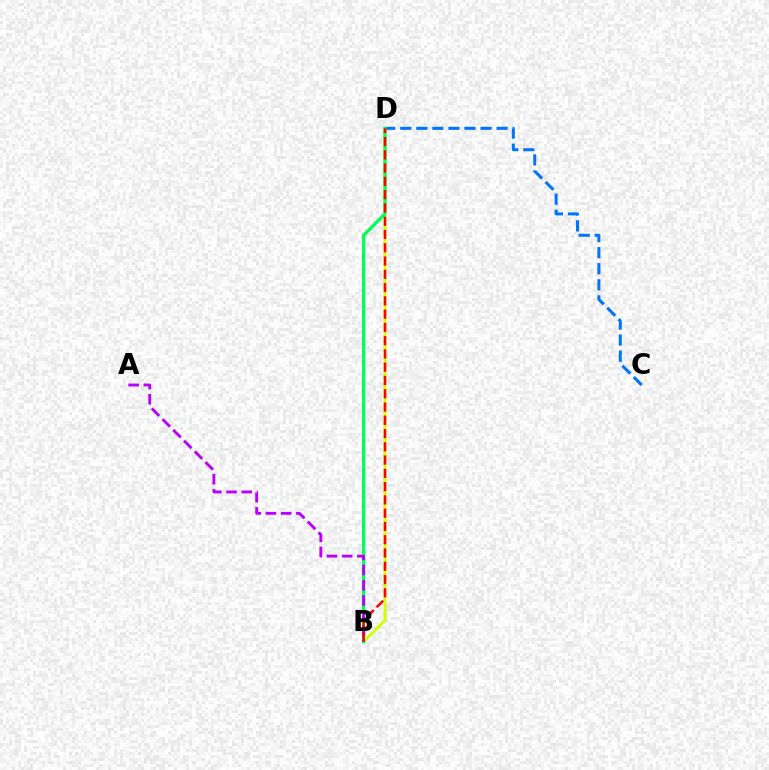{('B', 'D'): [{'color': '#d1ff00', 'line_style': 'solid', 'thickness': 2.02}, {'color': '#00ff5c', 'line_style': 'solid', 'thickness': 2.36}, {'color': '#ff0000', 'line_style': 'dashed', 'thickness': 1.8}], ('C', 'D'): [{'color': '#0074ff', 'line_style': 'dashed', 'thickness': 2.18}], ('A', 'B'): [{'color': '#b900ff', 'line_style': 'dashed', 'thickness': 2.07}]}